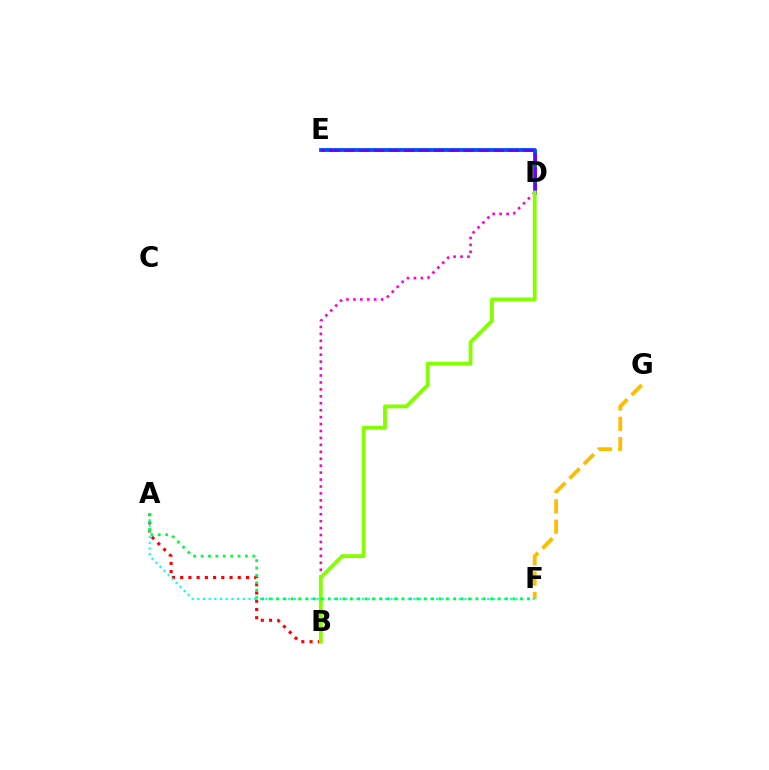{('F', 'G'): [{'color': '#ffbd00', 'line_style': 'dashed', 'thickness': 2.76}], ('D', 'E'): [{'color': '#004bff', 'line_style': 'solid', 'thickness': 2.74}, {'color': '#7200ff', 'line_style': 'dashed', 'thickness': 2.03}], ('A', 'B'): [{'color': '#ff0000', 'line_style': 'dotted', 'thickness': 2.24}], ('B', 'D'): [{'color': '#ff00cf', 'line_style': 'dotted', 'thickness': 1.88}, {'color': '#84ff00', 'line_style': 'solid', 'thickness': 2.76}], ('A', 'F'): [{'color': '#00fff6', 'line_style': 'dotted', 'thickness': 1.54}, {'color': '#00ff39', 'line_style': 'dotted', 'thickness': 2.01}]}